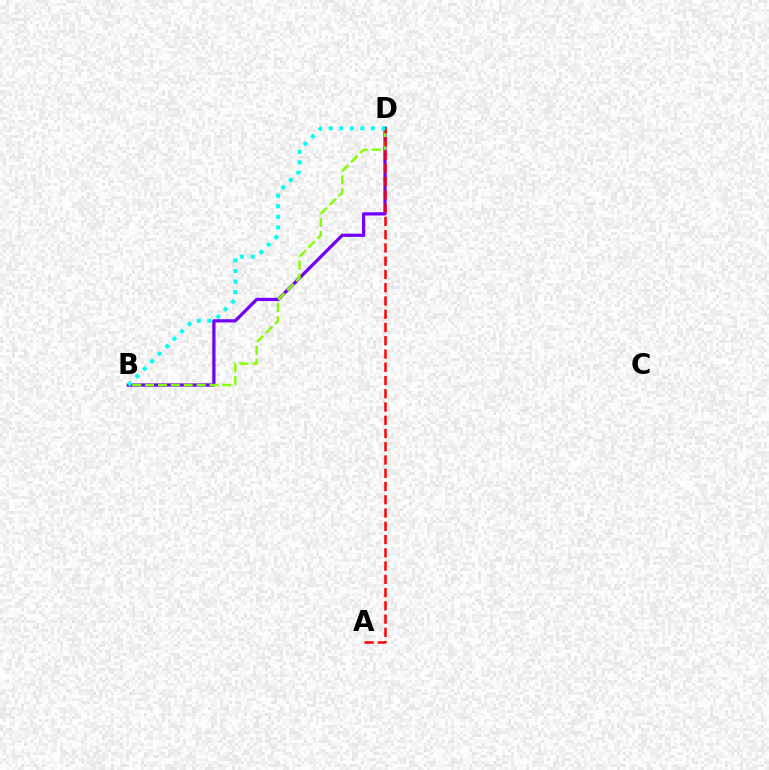{('B', 'D'): [{'color': '#7200ff', 'line_style': 'solid', 'thickness': 2.34}, {'color': '#84ff00', 'line_style': 'dashed', 'thickness': 1.75}, {'color': '#00fff6', 'line_style': 'dotted', 'thickness': 2.87}], ('A', 'D'): [{'color': '#ff0000', 'line_style': 'dashed', 'thickness': 1.8}]}